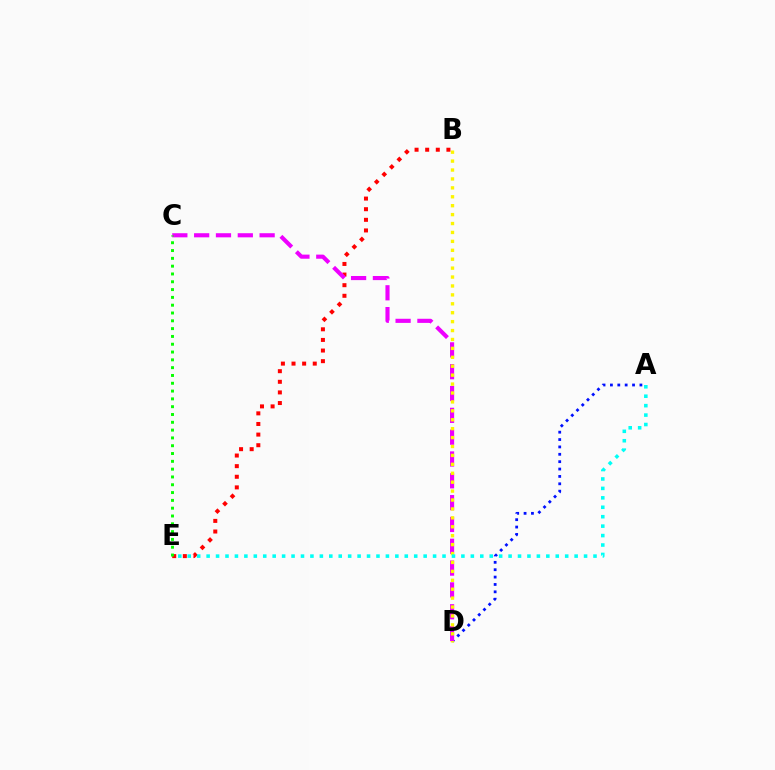{('A', 'D'): [{'color': '#0010ff', 'line_style': 'dotted', 'thickness': 2.0}], ('B', 'E'): [{'color': '#ff0000', 'line_style': 'dotted', 'thickness': 2.88}], ('C', 'D'): [{'color': '#ee00ff', 'line_style': 'dashed', 'thickness': 2.96}], ('C', 'E'): [{'color': '#08ff00', 'line_style': 'dotted', 'thickness': 2.12}], ('B', 'D'): [{'color': '#fcf500', 'line_style': 'dotted', 'thickness': 2.42}], ('A', 'E'): [{'color': '#00fff6', 'line_style': 'dotted', 'thickness': 2.56}]}